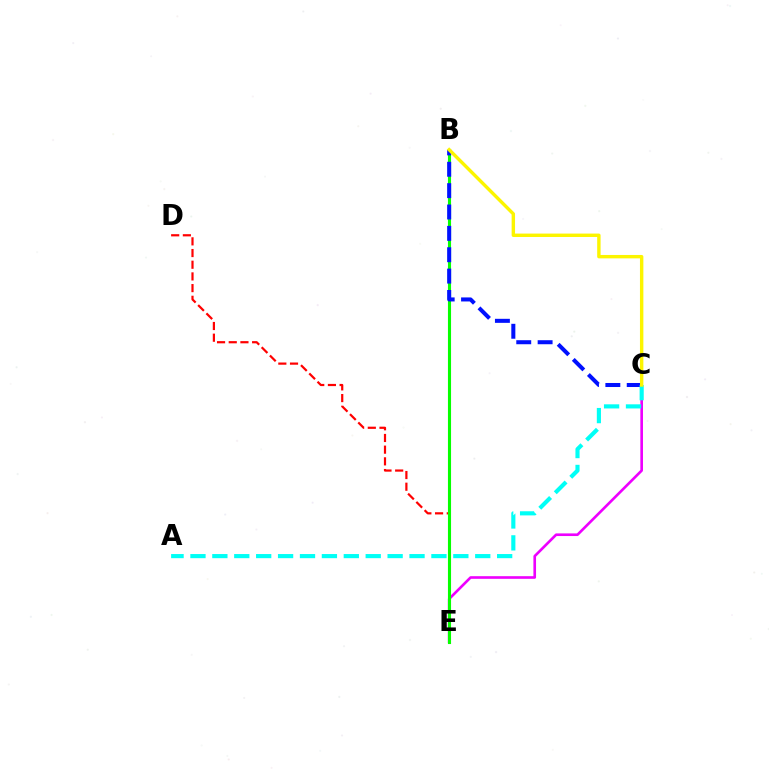{('C', 'E'): [{'color': '#ee00ff', 'line_style': 'solid', 'thickness': 1.9}], ('D', 'E'): [{'color': '#ff0000', 'line_style': 'dashed', 'thickness': 1.59}], ('B', 'E'): [{'color': '#08ff00', 'line_style': 'solid', 'thickness': 2.23}], ('B', 'C'): [{'color': '#0010ff', 'line_style': 'dashed', 'thickness': 2.9}, {'color': '#fcf500', 'line_style': 'solid', 'thickness': 2.45}], ('A', 'C'): [{'color': '#00fff6', 'line_style': 'dashed', 'thickness': 2.98}]}